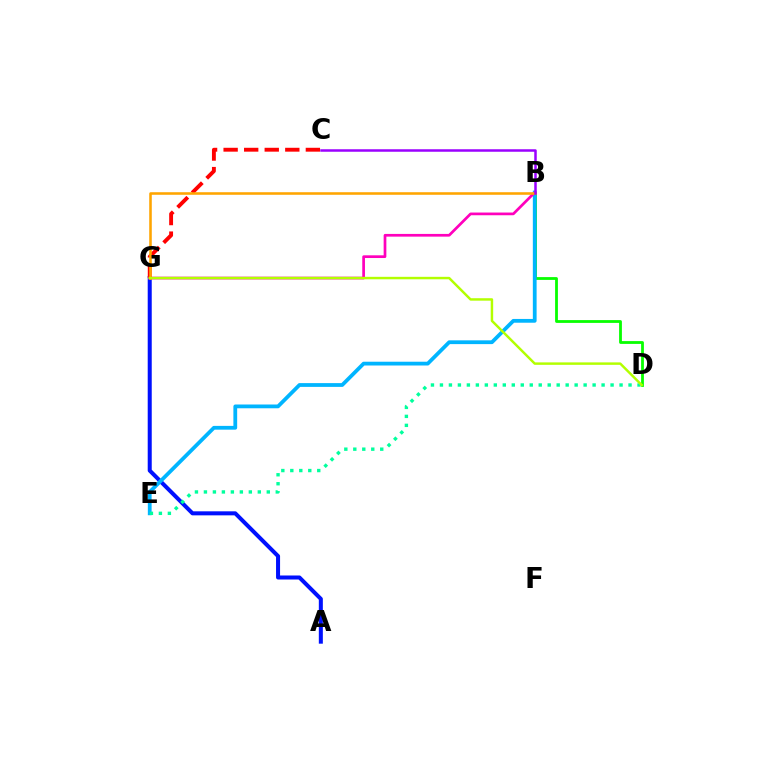{('A', 'G'): [{'color': '#0010ff', 'line_style': 'solid', 'thickness': 2.9}], ('B', 'D'): [{'color': '#08ff00', 'line_style': 'solid', 'thickness': 2.01}], ('B', 'E'): [{'color': '#00b5ff', 'line_style': 'solid', 'thickness': 2.72}], ('B', 'G'): [{'color': '#ff00bd', 'line_style': 'solid', 'thickness': 1.95}, {'color': '#ffa500', 'line_style': 'solid', 'thickness': 1.85}], ('D', 'E'): [{'color': '#00ff9d', 'line_style': 'dotted', 'thickness': 2.44}], ('C', 'G'): [{'color': '#ff0000', 'line_style': 'dashed', 'thickness': 2.79}], ('B', 'C'): [{'color': '#9b00ff', 'line_style': 'solid', 'thickness': 1.8}], ('D', 'G'): [{'color': '#b3ff00', 'line_style': 'solid', 'thickness': 1.77}]}